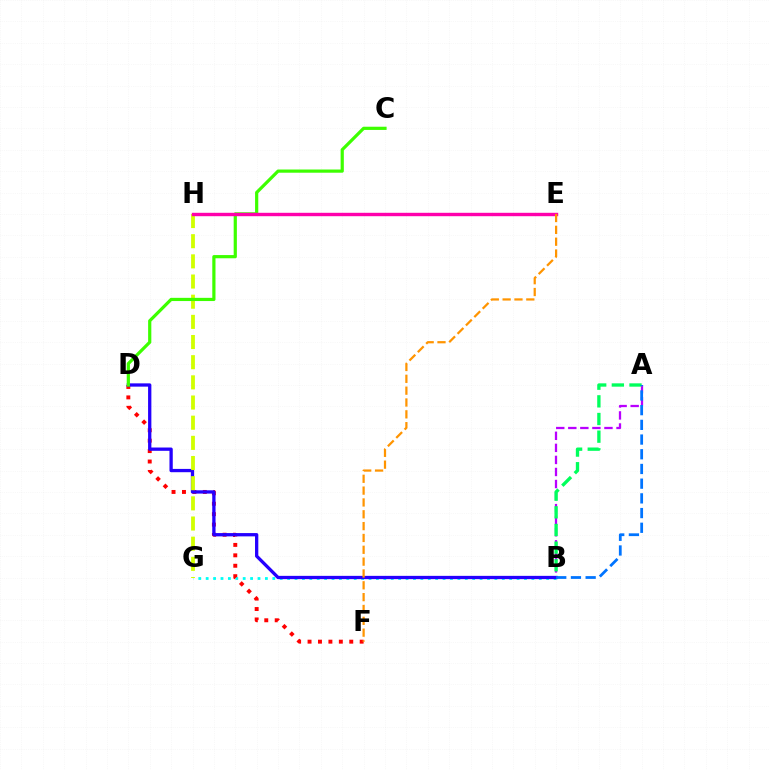{('B', 'G'): [{'color': '#00fff6', 'line_style': 'dotted', 'thickness': 2.01}], ('D', 'F'): [{'color': '#ff0000', 'line_style': 'dotted', 'thickness': 2.83}], ('A', 'B'): [{'color': '#b900ff', 'line_style': 'dashed', 'thickness': 1.64}, {'color': '#00ff5c', 'line_style': 'dashed', 'thickness': 2.4}, {'color': '#0074ff', 'line_style': 'dashed', 'thickness': 2.0}], ('B', 'D'): [{'color': '#2500ff', 'line_style': 'solid', 'thickness': 2.37}], ('G', 'H'): [{'color': '#d1ff00', 'line_style': 'dashed', 'thickness': 2.74}], ('C', 'D'): [{'color': '#3dff00', 'line_style': 'solid', 'thickness': 2.31}], ('E', 'H'): [{'color': '#ff00ac', 'line_style': 'solid', 'thickness': 2.45}], ('E', 'F'): [{'color': '#ff9400', 'line_style': 'dashed', 'thickness': 1.61}]}